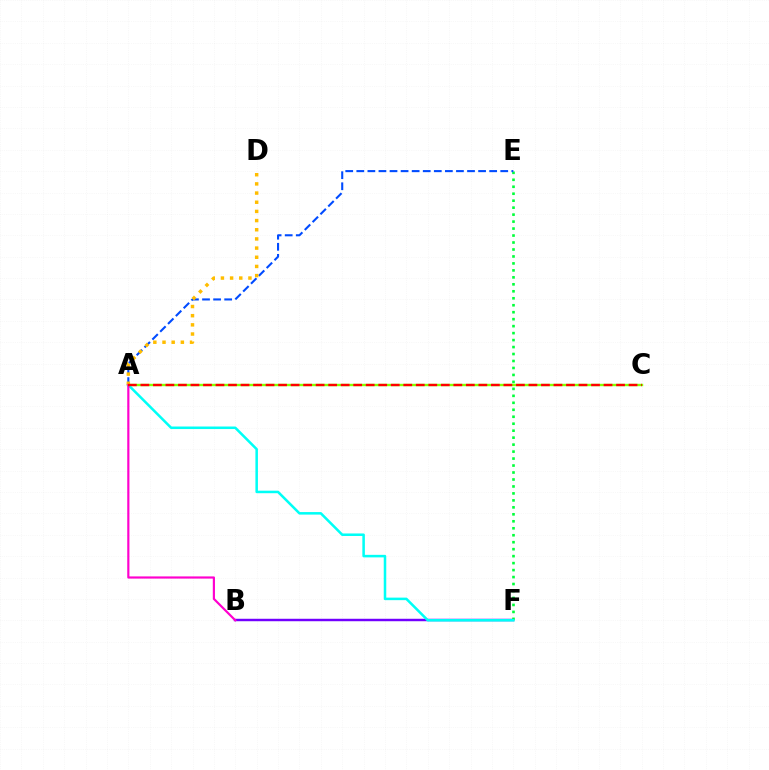{('A', 'C'): [{'color': '#84ff00', 'line_style': 'solid', 'thickness': 1.72}, {'color': '#ff0000', 'line_style': 'dashed', 'thickness': 1.7}], ('B', 'F'): [{'color': '#7200ff', 'line_style': 'solid', 'thickness': 1.77}], ('E', 'F'): [{'color': '#00ff39', 'line_style': 'dotted', 'thickness': 1.89}], ('A', 'E'): [{'color': '#004bff', 'line_style': 'dashed', 'thickness': 1.5}], ('A', 'F'): [{'color': '#00fff6', 'line_style': 'solid', 'thickness': 1.82}], ('A', 'D'): [{'color': '#ffbd00', 'line_style': 'dotted', 'thickness': 2.49}], ('A', 'B'): [{'color': '#ff00cf', 'line_style': 'solid', 'thickness': 1.57}]}